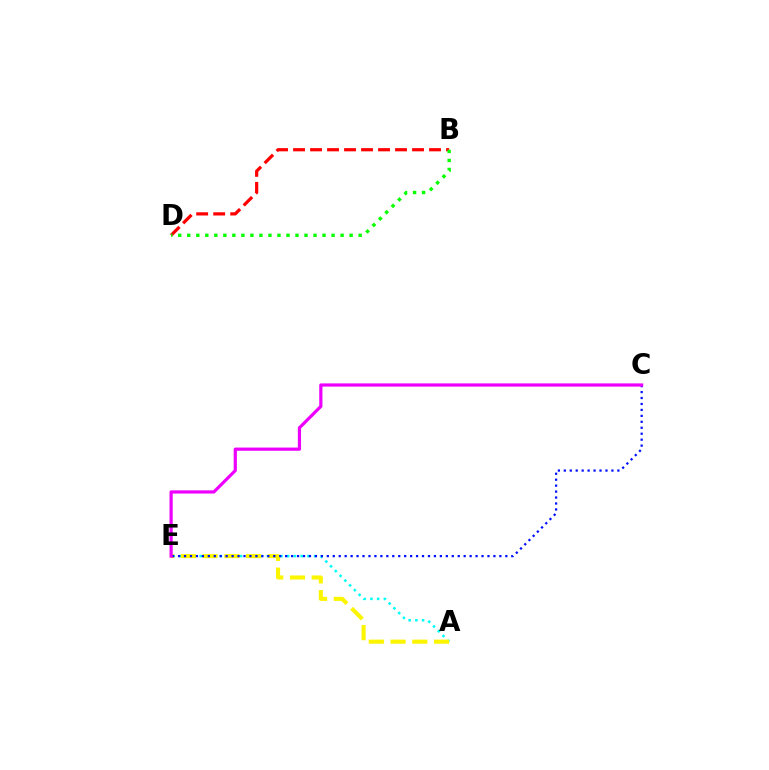{('A', 'E'): [{'color': '#00fff6', 'line_style': 'dotted', 'thickness': 1.83}, {'color': '#fcf500', 'line_style': 'dashed', 'thickness': 2.95}], ('C', 'E'): [{'color': '#0010ff', 'line_style': 'dotted', 'thickness': 1.62}, {'color': '#ee00ff', 'line_style': 'solid', 'thickness': 2.3}], ('B', 'D'): [{'color': '#ff0000', 'line_style': 'dashed', 'thickness': 2.31}, {'color': '#08ff00', 'line_style': 'dotted', 'thickness': 2.45}]}